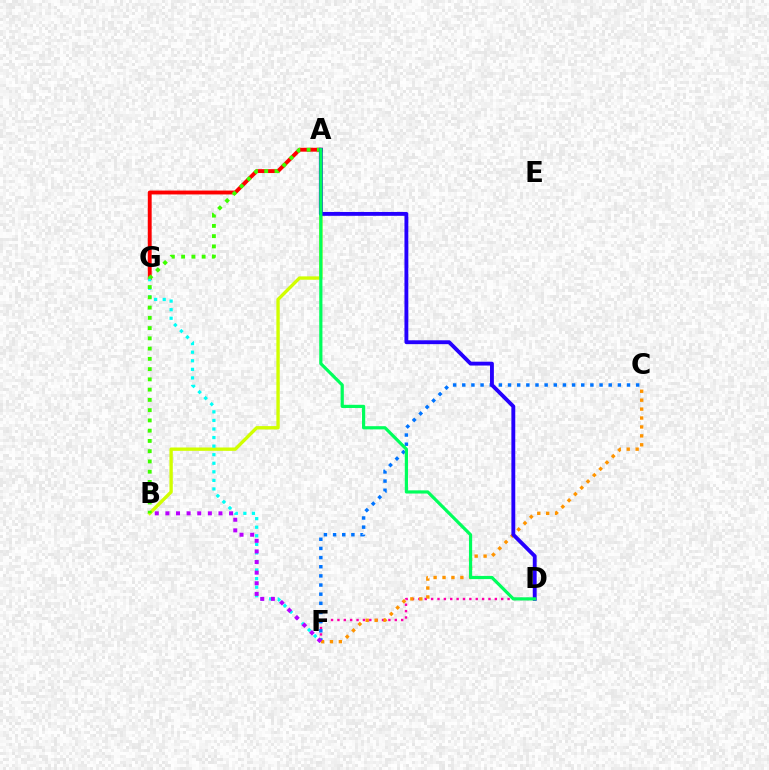{('D', 'F'): [{'color': '#ff00ac', 'line_style': 'dotted', 'thickness': 1.73}], ('A', 'B'): [{'color': '#d1ff00', 'line_style': 'solid', 'thickness': 2.41}, {'color': '#3dff00', 'line_style': 'dotted', 'thickness': 2.79}], ('A', 'G'): [{'color': '#ff0000', 'line_style': 'solid', 'thickness': 2.8}], ('F', 'G'): [{'color': '#00fff6', 'line_style': 'dotted', 'thickness': 2.33}], ('C', 'F'): [{'color': '#0074ff', 'line_style': 'dotted', 'thickness': 2.49}, {'color': '#ff9400', 'line_style': 'dotted', 'thickness': 2.42}], ('B', 'F'): [{'color': '#b900ff', 'line_style': 'dotted', 'thickness': 2.88}], ('A', 'D'): [{'color': '#2500ff', 'line_style': 'solid', 'thickness': 2.78}, {'color': '#00ff5c', 'line_style': 'solid', 'thickness': 2.3}]}